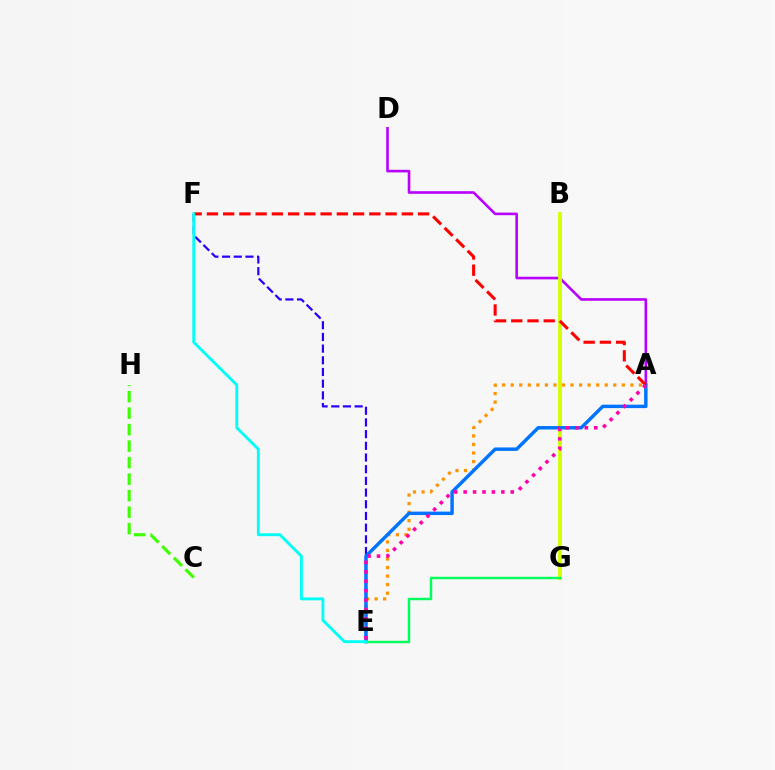{('A', 'E'): [{'color': '#ff9400', 'line_style': 'dotted', 'thickness': 2.32}, {'color': '#0074ff', 'line_style': 'solid', 'thickness': 2.48}, {'color': '#ff00ac', 'line_style': 'dotted', 'thickness': 2.56}], ('A', 'D'): [{'color': '#b900ff', 'line_style': 'solid', 'thickness': 1.88}], ('E', 'F'): [{'color': '#2500ff', 'line_style': 'dashed', 'thickness': 1.59}, {'color': '#00fff6', 'line_style': 'solid', 'thickness': 2.07}], ('B', 'G'): [{'color': '#d1ff00', 'line_style': 'solid', 'thickness': 2.74}], ('C', 'H'): [{'color': '#3dff00', 'line_style': 'dashed', 'thickness': 2.24}], ('E', 'G'): [{'color': '#00ff5c', 'line_style': 'solid', 'thickness': 1.77}], ('A', 'F'): [{'color': '#ff0000', 'line_style': 'dashed', 'thickness': 2.21}]}